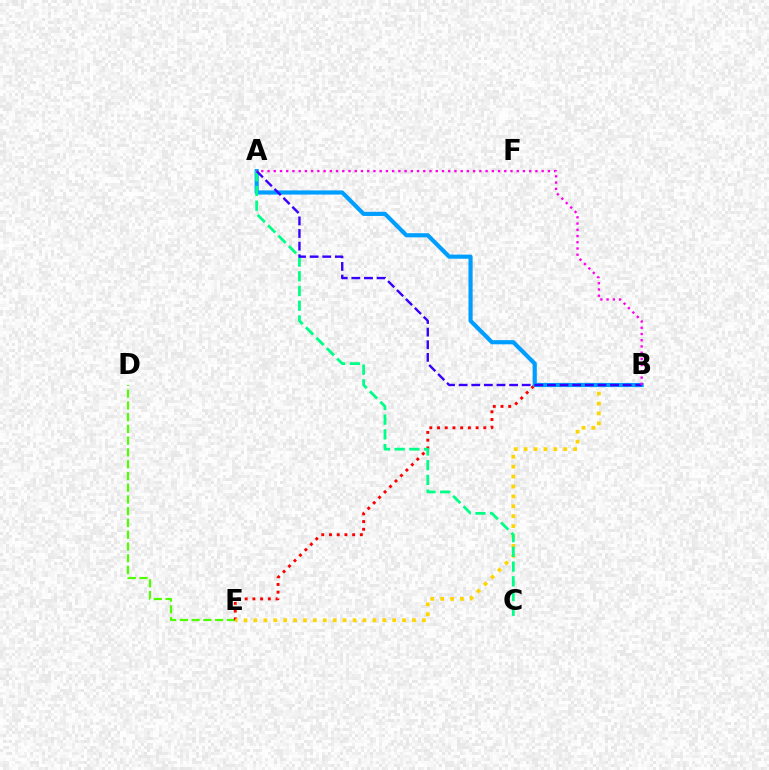{('D', 'E'): [{'color': '#4fff00', 'line_style': 'dashed', 'thickness': 1.6}], ('B', 'E'): [{'color': '#ff0000', 'line_style': 'dotted', 'thickness': 2.1}, {'color': '#ffd500', 'line_style': 'dotted', 'thickness': 2.69}], ('A', 'B'): [{'color': '#009eff', 'line_style': 'solid', 'thickness': 2.99}, {'color': '#3700ff', 'line_style': 'dashed', 'thickness': 1.71}, {'color': '#ff00ed', 'line_style': 'dotted', 'thickness': 1.69}], ('A', 'C'): [{'color': '#00ff86', 'line_style': 'dashed', 'thickness': 2.0}]}